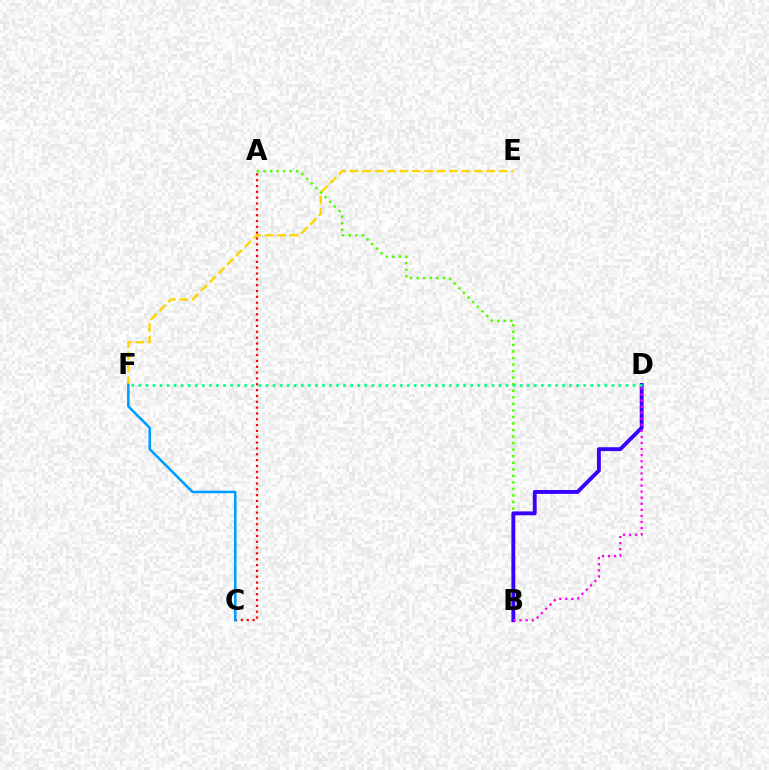{('A', 'C'): [{'color': '#ff0000', 'line_style': 'dotted', 'thickness': 1.58}], ('E', 'F'): [{'color': '#ffd500', 'line_style': 'dashed', 'thickness': 1.69}], ('A', 'B'): [{'color': '#4fff00', 'line_style': 'dotted', 'thickness': 1.78}], ('C', 'F'): [{'color': '#009eff', 'line_style': 'solid', 'thickness': 1.85}], ('B', 'D'): [{'color': '#3700ff', 'line_style': 'solid', 'thickness': 2.78}, {'color': '#ff00ed', 'line_style': 'dotted', 'thickness': 1.65}], ('D', 'F'): [{'color': '#00ff86', 'line_style': 'dotted', 'thickness': 1.92}]}